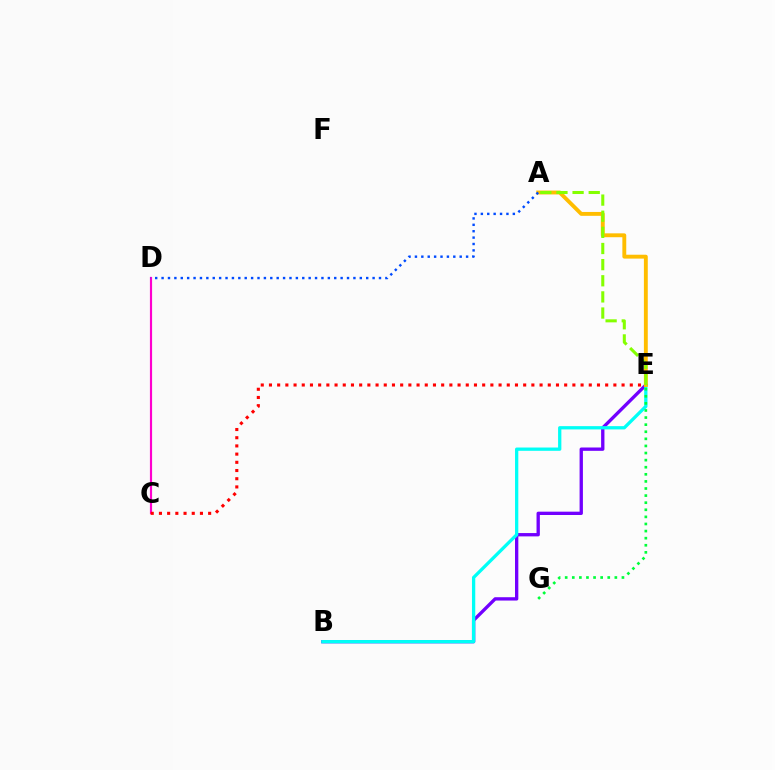{('B', 'E'): [{'color': '#7200ff', 'line_style': 'solid', 'thickness': 2.4}, {'color': '#00fff6', 'line_style': 'solid', 'thickness': 2.36}], ('C', 'D'): [{'color': '#ff00cf', 'line_style': 'solid', 'thickness': 1.56}], ('A', 'E'): [{'color': '#ffbd00', 'line_style': 'solid', 'thickness': 2.79}, {'color': '#84ff00', 'line_style': 'dashed', 'thickness': 2.19}], ('C', 'E'): [{'color': '#ff0000', 'line_style': 'dotted', 'thickness': 2.23}], ('E', 'G'): [{'color': '#00ff39', 'line_style': 'dotted', 'thickness': 1.93}], ('A', 'D'): [{'color': '#004bff', 'line_style': 'dotted', 'thickness': 1.74}]}